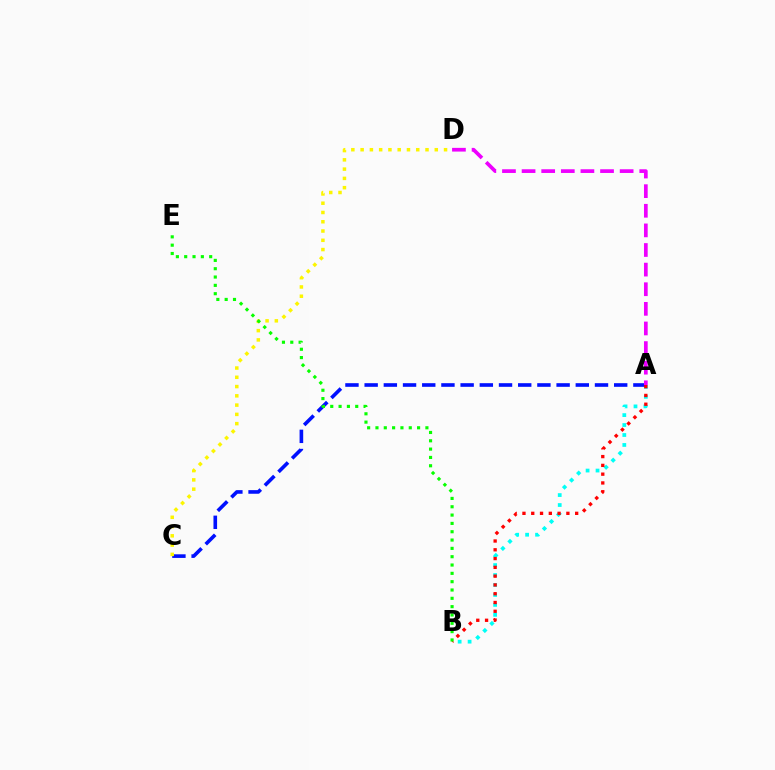{('A', 'B'): [{'color': '#00fff6', 'line_style': 'dotted', 'thickness': 2.7}, {'color': '#ff0000', 'line_style': 'dotted', 'thickness': 2.39}], ('A', 'C'): [{'color': '#0010ff', 'line_style': 'dashed', 'thickness': 2.61}], ('A', 'D'): [{'color': '#ee00ff', 'line_style': 'dashed', 'thickness': 2.66}], ('C', 'D'): [{'color': '#fcf500', 'line_style': 'dotted', 'thickness': 2.52}], ('B', 'E'): [{'color': '#08ff00', 'line_style': 'dotted', 'thickness': 2.26}]}